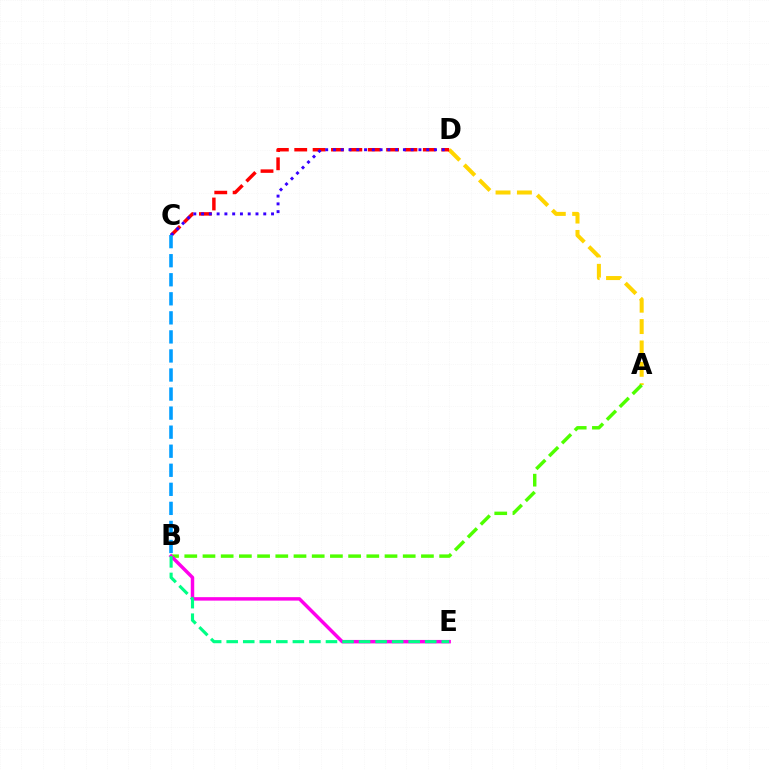{('A', 'D'): [{'color': '#ffd500', 'line_style': 'dashed', 'thickness': 2.9}], ('A', 'B'): [{'color': '#4fff00', 'line_style': 'dashed', 'thickness': 2.47}], ('C', 'D'): [{'color': '#ff0000', 'line_style': 'dashed', 'thickness': 2.5}, {'color': '#3700ff', 'line_style': 'dotted', 'thickness': 2.11}], ('B', 'E'): [{'color': '#ff00ed', 'line_style': 'solid', 'thickness': 2.49}, {'color': '#00ff86', 'line_style': 'dashed', 'thickness': 2.25}], ('B', 'C'): [{'color': '#009eff', 'line_style': 'dashed', 'thickness': 2.59}]}